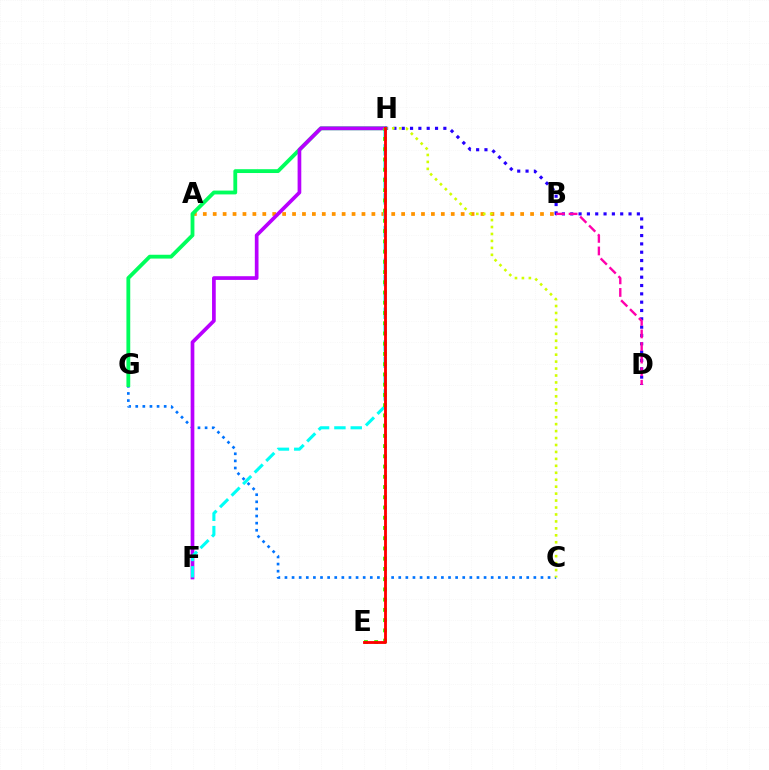{('A', 'B'): [{'color': '#ff9400', 'line_style': 'dotted', 'thickness': 2.69}], ('C', 'G'): [{'color': '#0074ff', 'line_style': 'dotted', 'thickness': 1.93}], ('G', 'H'): [{'color': '#00ff5c', 'line_style': 'solid', 'thickness': 2.75}], ('F', 'H'): [{'color': '#b900ff', 'line_style': 'solid', 'thickness': 2.66}, {'color': '#00fff6', 'line_style': 'dashed', 'thickness': 2.22}], ('D', 'H'): [{'color': '#2500ff', 'line_style': 'dotted', 'thickness': 2.26}], ('C', 'H'): [{'color': '#d1ff00', 'line_style': 'dotted', 'thickness': 1.89}], ('E', 'H'): [{'color': '#3dff00', 'line_style': 'dotted', 'thickness': 2.78}, {'color': '#ff0000', 'line_style': 'solid', 'thickness': 2.05}], ('B', 'D'): [{'color': '#ff00ac', 'line_style': 'dashed', 'thickness': 1.71}]}